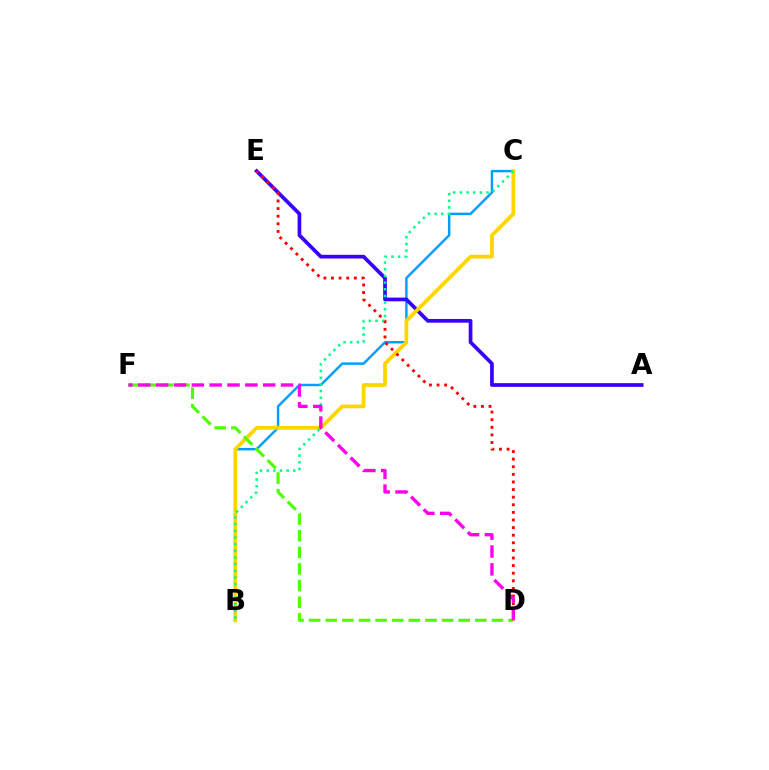{('B', 'C'): [{'color': '#009eff', 'line_style': 'solid', 'thickness': 1.77}, {'color': '#ffd500', 'line_style': 'solid', 'thickness': 2.71}, {'color': '#00ff86', 'line_style': 'dotted', 'thickness': 1.81}], ('A', 'E'): [{'color': '#3700ff', 'line_style': 'solid', 'thickness': 2.67}], ('D', 'E'): [{'color': '#ff0000', 'line_style': 'dotted', 'thickness': 2.07}], ('D', 'F'): [{'color': '#4fff00', 'line_style': 'dashed', 'thickness': 2.26}, {'color': '#ff00ed', 'line_style': 'dashed', 'thickness': 2.42}]}